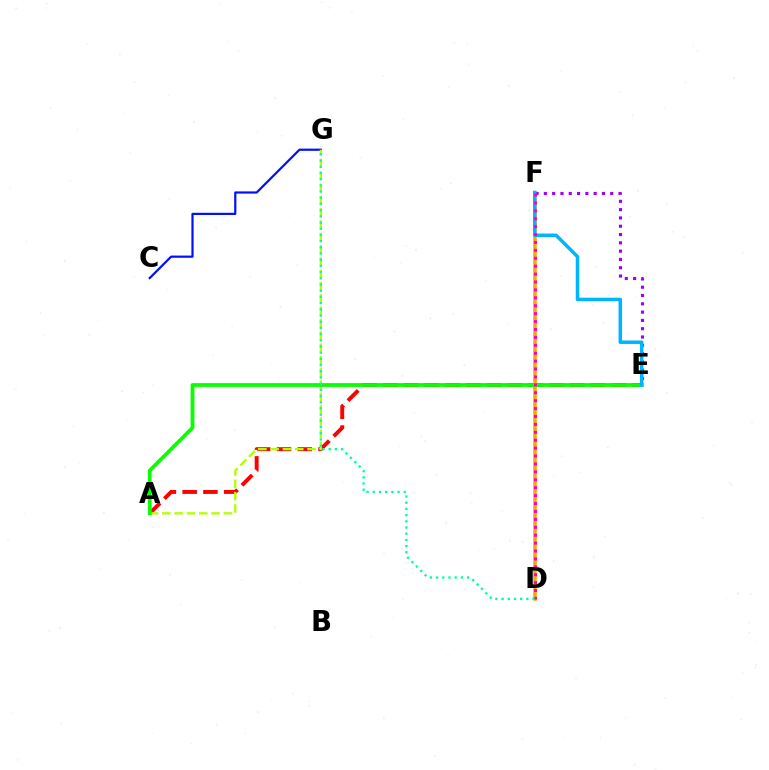{('A', 'E'): [{'color': '#ff0000', 'line_style': 'dashed', 'thickness': 2.82}, {'color': '#08ff00', 'line_style': 'solid', 'thickness': 2.71}], ('C', 'G'): [{'color': '#0010ff', 'line_style': 'solid', 'thickness': 1.58}], ('A', 'G'): [{'color': '#b3ff00', 'line_style': 'dashed', 'thickness': 1.67}], ('D', 'F'): [{'color': '#ffa500', 'line_style': 'solid', 'thickness': 2.56}, {'color': '#ff00bd', 'line_style': 'dotted', 'thickness': 2.15}], ('E', 'F'): [{'color': '#9b00ff', 'line_style': 'dotted', 'thickness': 2.25}, {'color': '#00b5ff', 'line_style': 'solid', 'thickness': 2.52}], ('D', 'G'): [{'color': '#00ff9d', 'line_style': 'dotted', 'thickness': 1.68}]}